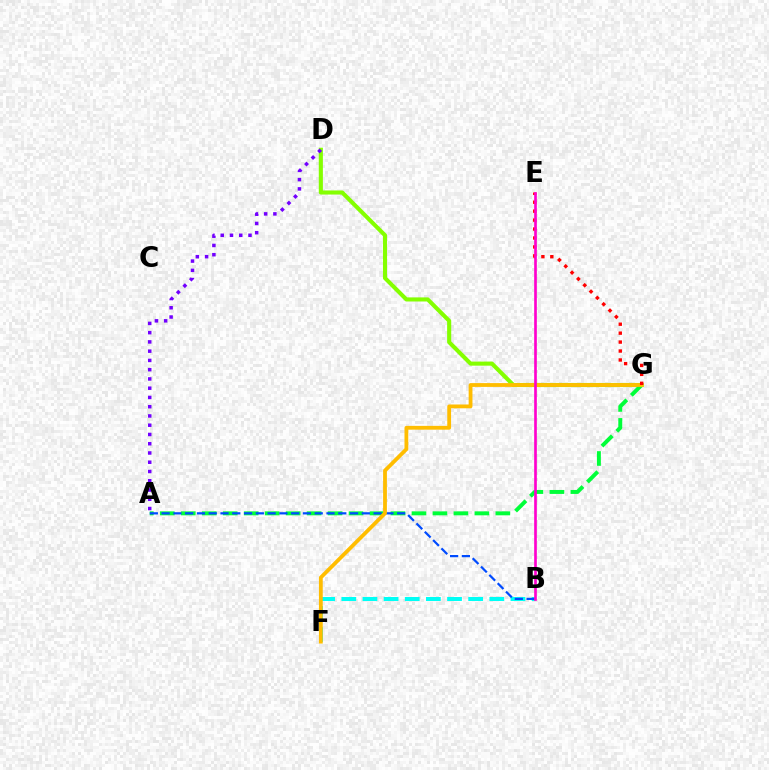{('B', 'F'): [{'color': '#00fff6', 'line_style': 'dashed', 'thickness': 2.87}], ('D', 'G'): [{'color': '#84ff00', 'line_style': 'solid', 'thickness': 2.95}], ('A', 'G'): [{'color': '#00ff39', 'line_style': 'dashed', 'thickness': 2.85}], ('A', 'B'): [{'color': '#004bff', 'line_style': 'dashed', 'thickness': 1.6}], ('A', 'D'): [{'color': '#7200ff', 'line_style': 'dotted', 'thickness': 2.51}], ('F', 'G'): [{'color': '#ffbd00', 'line_style': 'solid', 'thickness': 2.74}], ('E', 'G'): [{'color': '#ff0000', 'line_style': 'dotted', 'thickness': 2.43}], ('B', 'E'): [{'color': '#ff00cf', 'line_style': 'solid', 'thickness': 1.92}]}